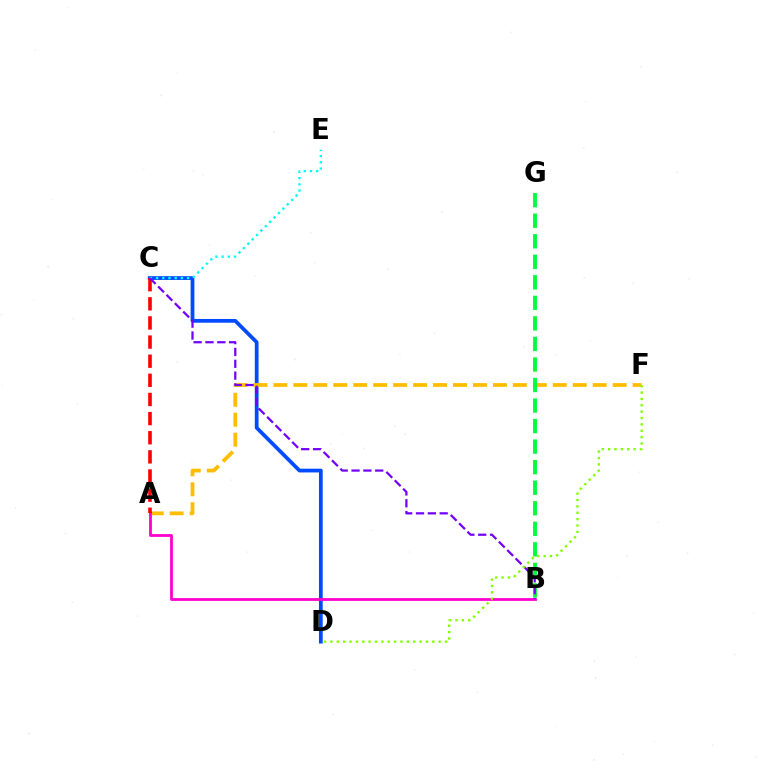{('C', 'D'): [{'color': '#004bff', 'line_style': 'solid', 'thickness': 2.71}], ('A', 'F'): [{'color': '#ffbd00', 'line_style': 'dashed', 'thickness': 2.71}], ('C', 'E'): [{'color': '#00fff6', 'line_style': 'dotted', 'thickness': 1.68}], ('A', 'B'): [{'color': '#ff00cf', 'line_style': 'solid', 'thickness': 2.0}], ('A', 'C'): [{'color': '#ff0000', 'line_style': 'dashed', 'thickness': 2.6}], ('B', 'G'): [{'color': '#00ff39', 'line_style': 'dashed', 'thickness': 2.79}], ('B', 'C'): [{'color': '#7200ff', 'line_style': 'dashed', 'thickness': 1.61}], ('D', 'F'): [{'color': '#84ff00', 'line_style': 'dotted', 'thickness': 1.73}]}